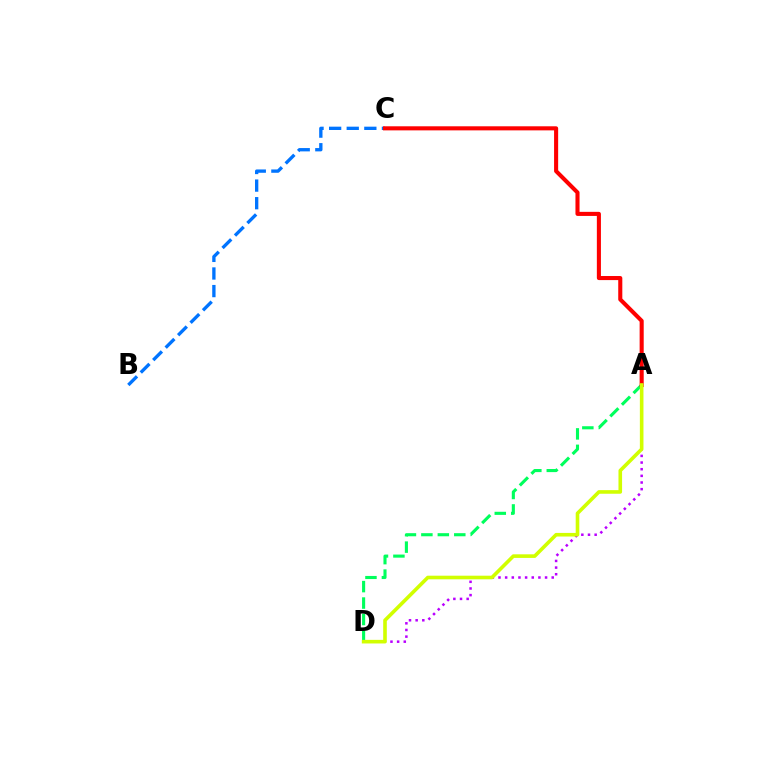{('B', 'C'): [{'color': '#0074ff', 'line_style': 'dashed', 'thickness': 2.39}], ('A', 'D'): [{'color': '#b900ff', 'line_style': 'dotted', 'thickness': 1.81}, {'color': '#00ff5c', 'line_style': 'dashed', 'thickness': 2.23}, {'color': '#d1ff00', 'line_style': 'solid', 'thickness': 2.6}], ('A', 'C'): [{'color': '#ff0000', 'line_style': 'solid', 'thickness': 2.94}]}